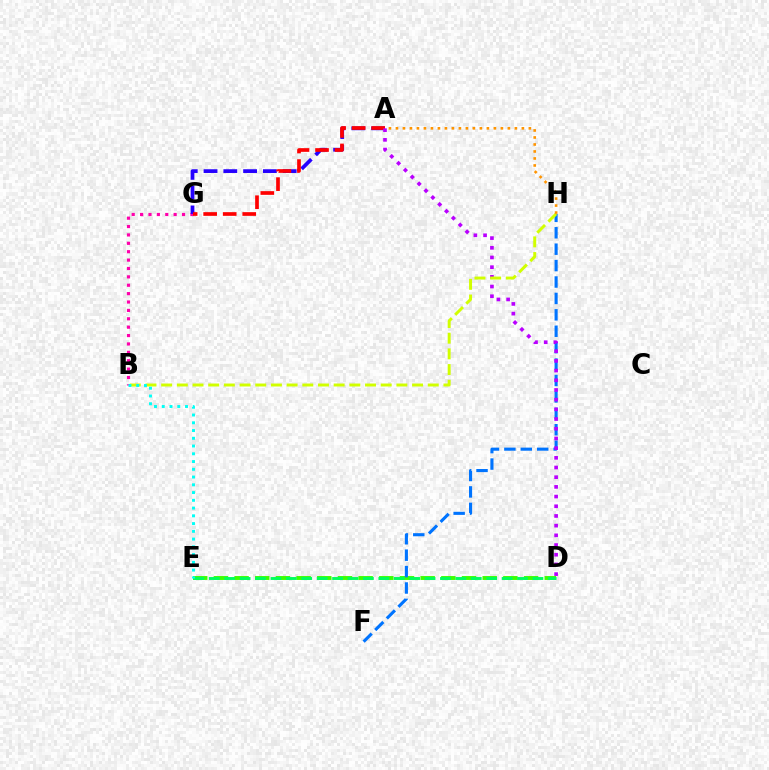{('B', 'G'): [{'color': '#ff00ac', 'line_style': 'dotted', 'thickness': 2.28}], ('A', 'G'): [{'color': '#2500ff', 'line_style': 'dashed', 'thickness': 2.69}, {'color': '#ff0000', 'line_style': 'dashed', 'thickness': 2.65}], ('D', 'E'): [{'color': '#3dff00', 'line_style': 'dashed', 'thickness': 2.81}, {'color': '#00ff5c', 'line_style': 'dashed', 'thickness': 2.09}], ('F', 'H'): [{'color': '#0074ff', 'line_style': 'dashed', 'thickness': 2.23}], ('A', 'D'): [{'color': '#b900ff', 'line_style': 'dotted', 'thickness': 2.63}], ('B', 'H'): [{'color': '#d1ff00', 'line_style': 'dashed', 'thickness': 2.13}], ('B', 'E'): [{'color': '#00fff6', 'line_style': 'dotted', 'thickness': 2.11}], ('A', 'H'): [{'color': '#ff9400', 'line_style': 'dotted', 'thickness': 1.9}]}